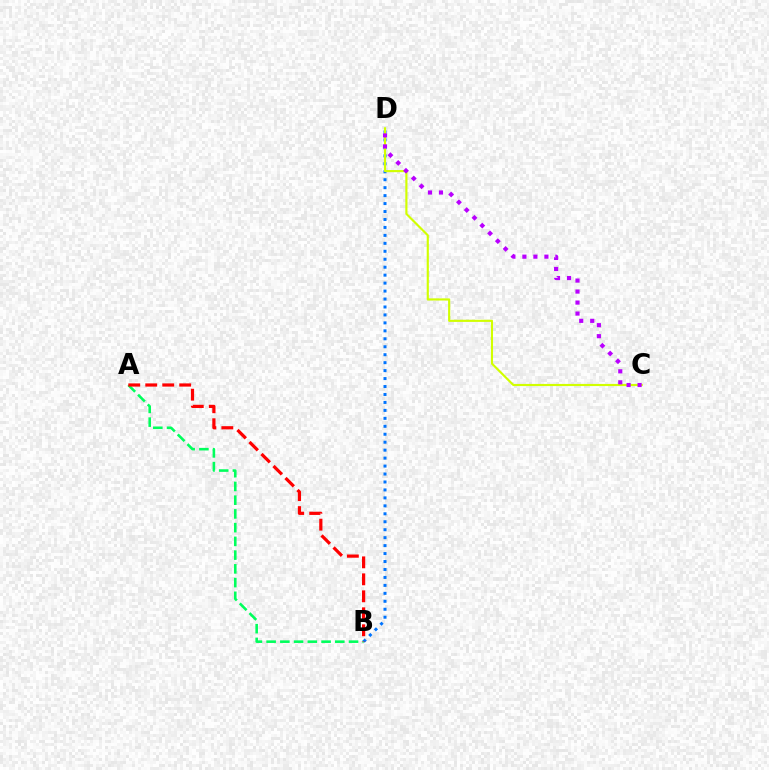{('A', 'B'): [{'color': '#00ff5c', 'line_style': 'dashed', 'thickness': 1.87}, {'color': '#ff0000', 'line_style': 'dashed', 'thickness': 2.31}], ('B', 'D'): [{'color': '#0074ff', 'line_style': 'dotted', 'thickness': 2.16}], ('C', 'D'): [{'color': '#d1ff00', 'line_style': 'solid', 'thickness': 1.55}, {'color': '#b900ff', 'line_style': 'dotted', 'thickness': 2.99}]}